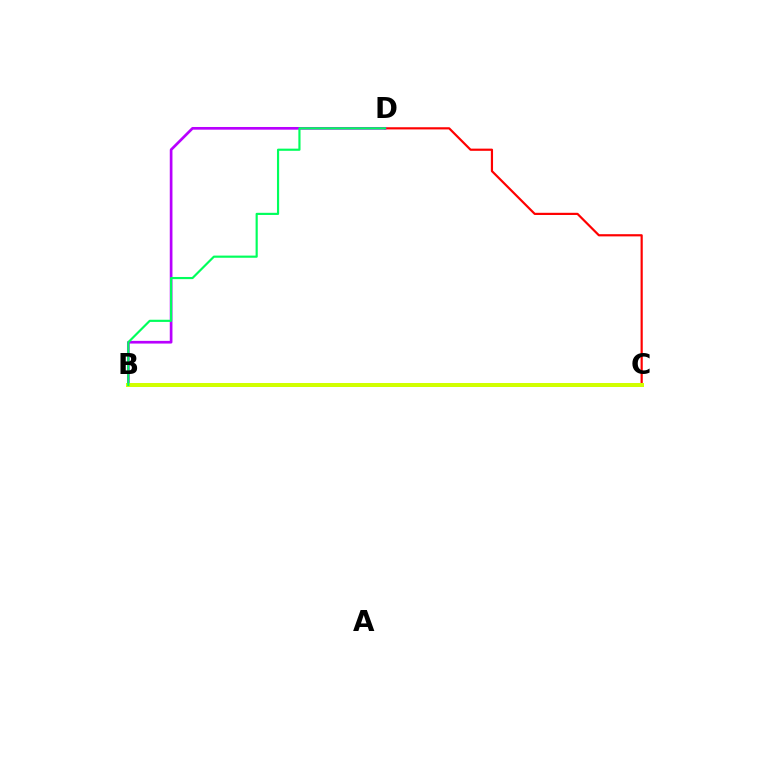{('B', 'C'): [{'color': '#0074ff', 'line_style': 'solid', 'thickness': 1.87}, {'color': '#d1ff00', 'line_style': 'solid', 'thickness': 2.87}], ('C', 'D'): [{'color': '#ff0000', 'line_style': 'solid', 'thickness': 1.58}], ('B', 'D'): [{'color': '#b900ff', 'line_style': 'solid', 'thickness': 1.94}, {'color': '#00ff5c', 'line_style': 'solid', 'thickness': 1.56}]}